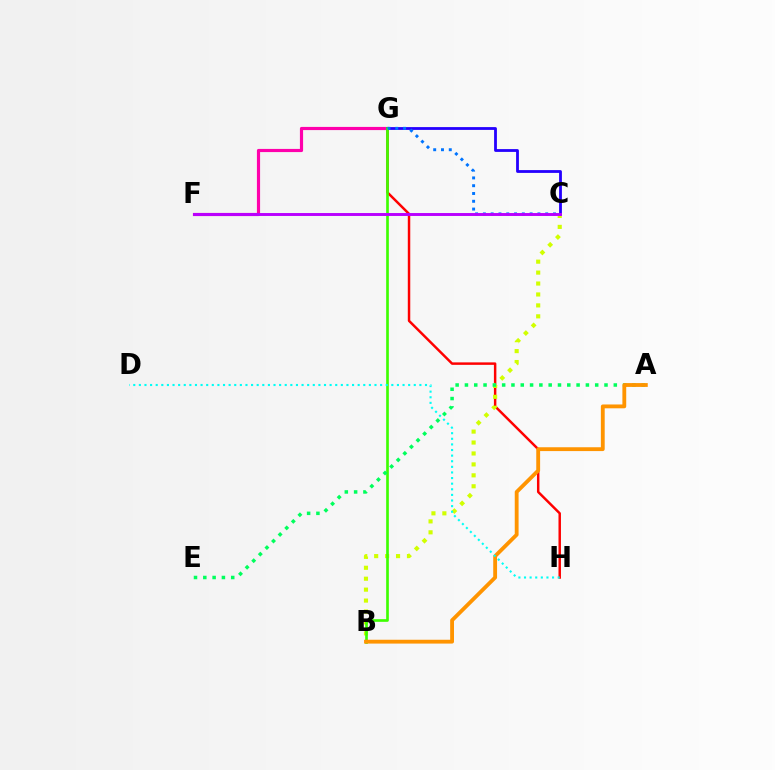{('G', 'H'): [{'color': '#ff0000', 'line_style': 'solid', 'thickness': 1.78}], ('F', 'G'): [{'color': '#ff00ac', 'line_style': 'solid', 'thickness': 2.28}], ('B', 'C'): [{'color': '#d1ff00', 'line_style': 'dotted', 'thickness': 2.97}], ('C', 'G'): [{'color': '#2500ff', 'line_style': 'solid', 'thickness': 2.02}, {'color': '#0074ff', 'line_style': 'dotted', 'thickness': 2.12}], ('B', 'G'): [{'color': '#3dff00', 'line_style': 'solid', 'thickness': 1.92}], ('A', 'E'): [{'color': '#00ff5c', 'line_style': 'dotted', 'thickness': 2.53}], ('A', 'B'): [{'color': '#ff9400', 'line_style': 'solid', 'thickness': 2.76}], ('D', 'H'): [{'color': '#00fff6', 'line_style': 'dotted', 'thickness': 1.52}], ('C', 'F'): [{'color': '#b900ff', 'line_style': 'solid', 'thickness': 2.1}]}